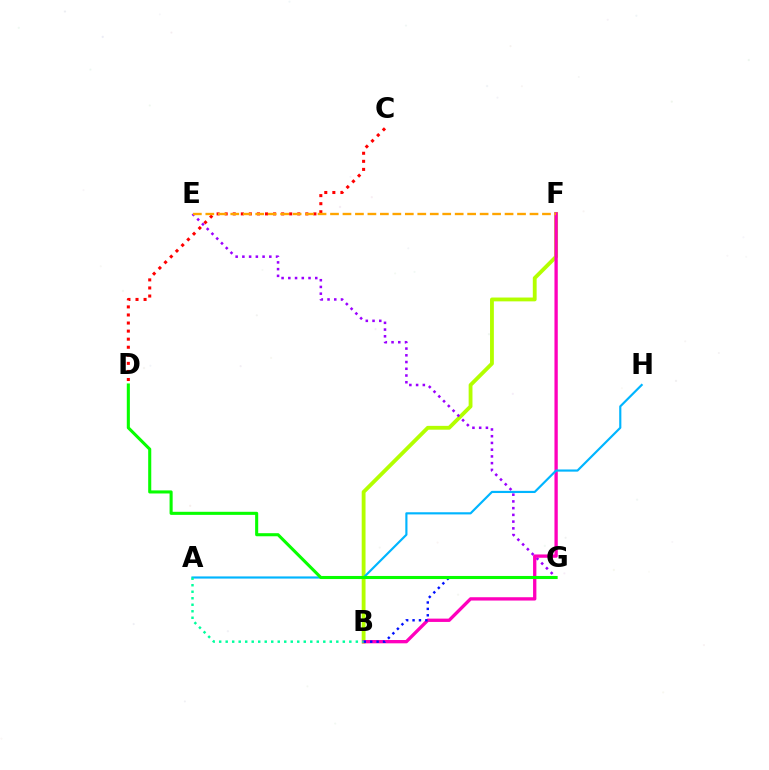{('B', 'F'): [{'color': '#b3ff00', 'line_style': 'solid', 'thickness': 2.76}, {'color': '#ff00bd', 'line_style': 'solid', 'thickness': 2.39}], ('C', 'D'): [{'color': '#ff0000', 'line_style': 'dotted', 'thickness': 2.19}], ('E', 'G'): [{'color': '#9b00ff', 'line_style': 'dotted', 'thickness': 1.83}], ('B', 'G'): [{'color': '#0010ff', 'line_style': 'dotted', 'thickness': 1.74}], ('A', 'H'): [{'color': '#00b5ff', 'line_style': 'solid', 'thickness': 1.56}], ('A', 'B'): [{'color': '#00ff9d', 'line_style': 'dotted', 'thickness': 1.77}], ('E', 'F'): [{'color': '#ffa500', 'line_style': 'dashed', 'thickness': 1.69}], ('D', 'G'): [{'color': '#08ff00', 'line_style': 'solid', 'thickness': 2.21}]}